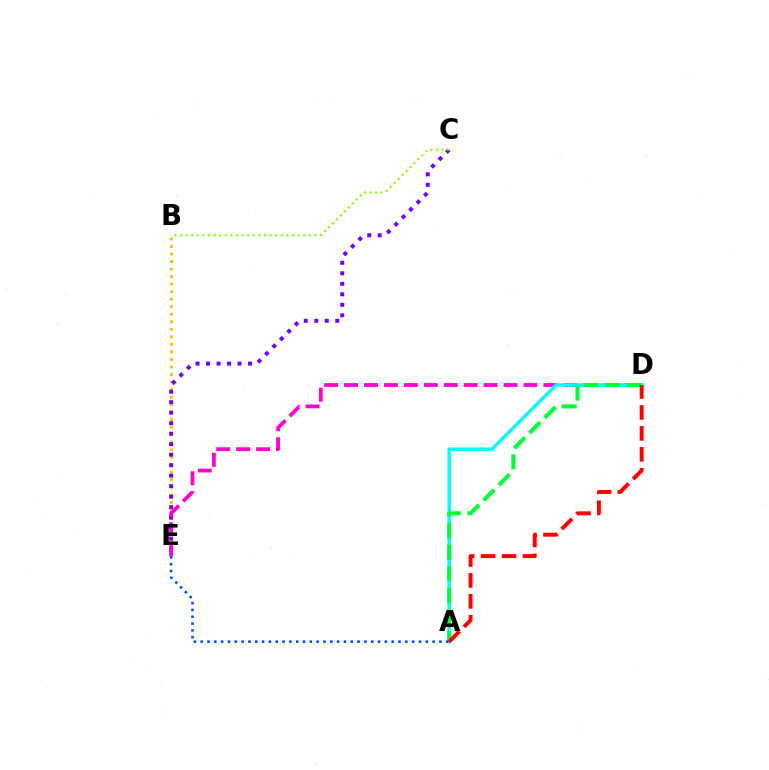{('B', 'E'): [{'color': '#ffbd00', 'line_style': 'dotted', 'thickness': 2.04}], ('C', 'E'): [{'color': '#7200ff', 'line_style': 'dotted', 'thickness': 2.85}], ('D', 'E'): [{'color': '#ff00cf', 'line_style': 'dashed', 'thickness': 2.71}], ('A', 'D'): [{'color': '#00fff6', 'line_style': 'solid', 'thickness': 2.48}, {'color': '#00ff39', 'line_style': 'dashed', 'thickness': 2.93}, {'color': '#ff0000', 'line_style': 'dashed', 'thickness': 2.84}], ('A', 'E'): [{'color': '#004bff', 'line_style': 'dotted', 'thickness': 1.85}], ('B', 'C'): [{'color': '#84ff00', 'line_style': 'dotted', 'thickness': 1.52}]}